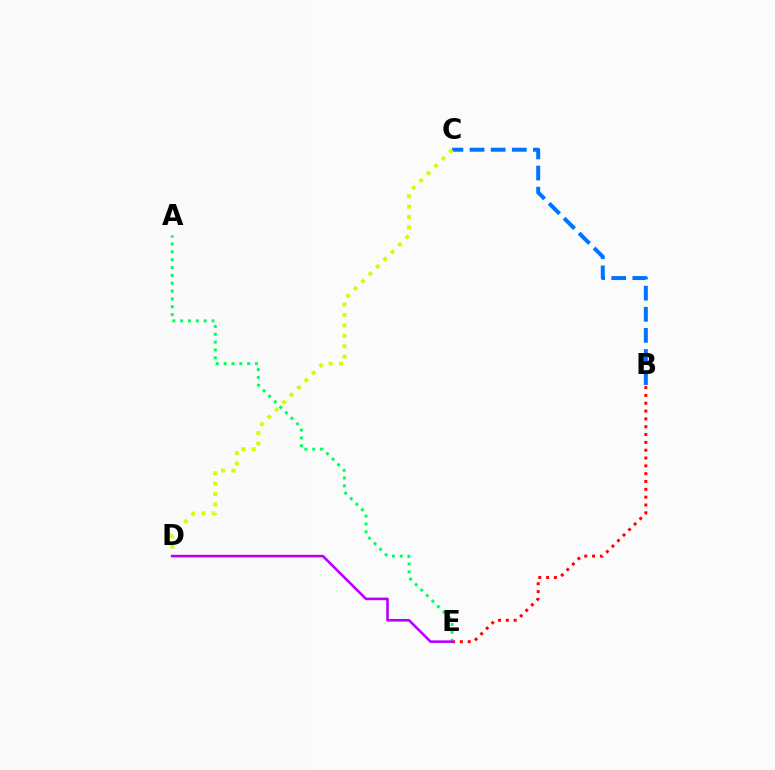{('B', 'C'): [{'color': '#0074ff', 'line_style': 'dashed', 'thickness': 2.87}], ('B', 'E'): [{'color': '#ff0000', 'line_style': 'dotted', 'thickness': 2.13}], ('C', 'D'): [{'color': '#d1ff00', 'line_style': 'dotted', 'thickness': 2.83}], ('A', 'E'): [{'color': '#00ff5c', 'line_style': 'dotted', 'thickness': 2.13}], ('D', 'E'): [{'color': '#b900ff', 'line_style': 'solid', 'thickness': 1.88}]}